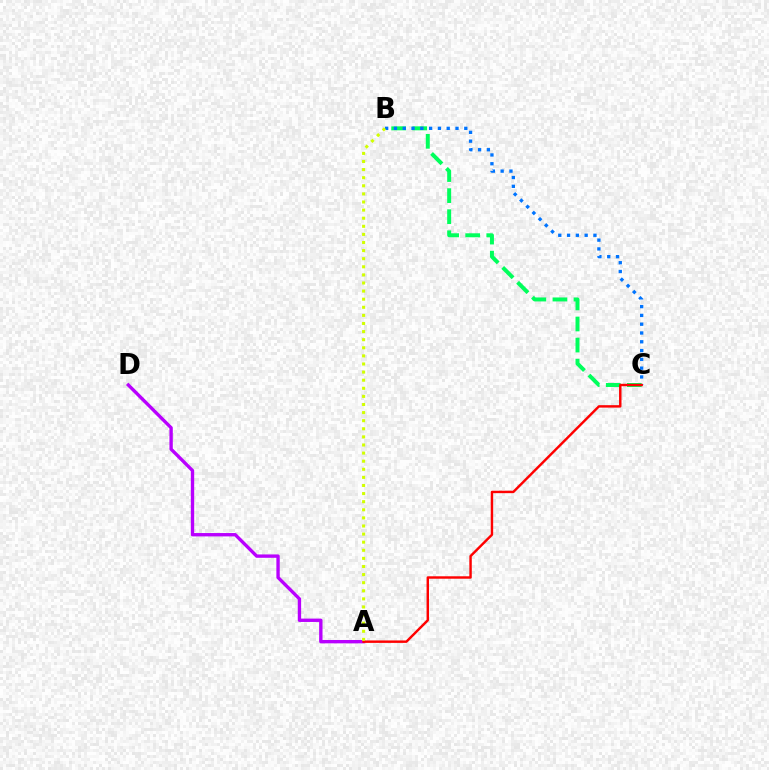{('A', 'D'): [{'color': '#b900ff', 'line_style': 'solid', 'thickness': 2.42}], ('B', 'C'): [{'color': '#00ff5c', 'line_style': 'dashed', 'thickness': 2.86}, {'color': '#0074ff', 'line_style': 'dotted', 'thickness': 2.39}], ('A', 'C'): [{'color': '#ff0000', 'line_style': 'solid', 'thickness': 1.75}], ('A', 'B'): [{'color': '#d1ff00', 'line_style': 'dotted', 'thickness': 2.2}]}